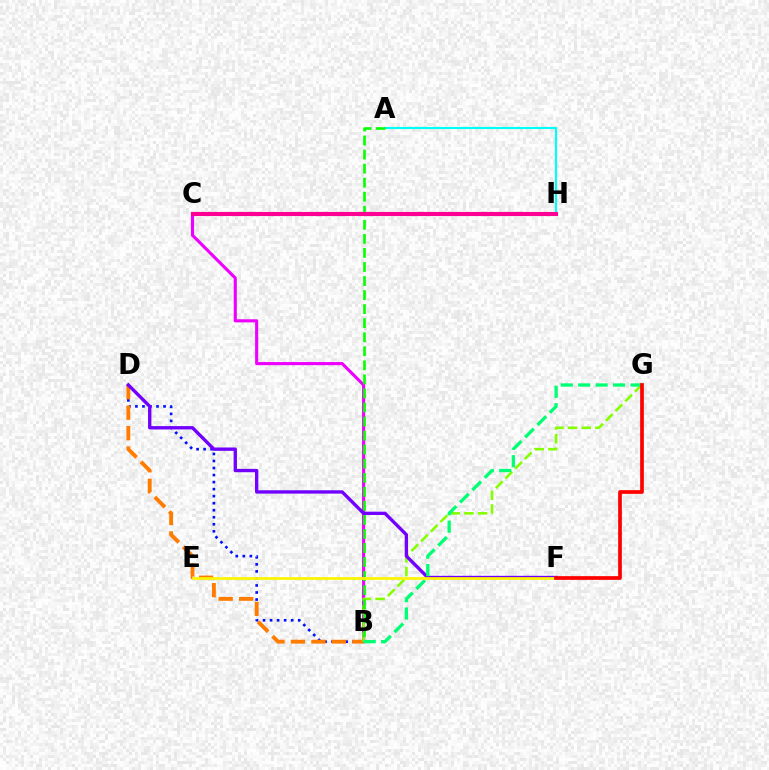{('B', 'C'): [{'color': '#ee00ff', 'line_style': 'solid', 'thickness': 2.24}], ('B', 'D'): [{'color': '#0010ff', 'line_style': 'dotted', 'thickness': 1.91}, {'color': '#ff7c00', 'line_style': 'dashed', 'thickness': 2.78}], ('B', 'G'): [{'color': '#84ff00', 'line_style': 'dashed', 'thickness': 1.86}, {'color': '#00ff74', 'line_style': 'dashed', 'thickness': 2.37}], ('A', 'H'): [{'color': '#00fff6', 'line_style': 'solid', 'thickness': 1.53}], ('C', 'H'): [{'color': '#008cff', 'line_style': 'dotted', 'thickness': 2.73}, {'color': '#ff0094', 'line_style': 'solid', 'thickness': 2.97}], ('A', 'B'): [{'color': '#08ff00', 'line_style': 'dashed', 'thickness': 1.91}], ('D', 'F'): [{'color': '#7200ff', 'line_style': 'solid', 'thickness': 2.41}], ('E', 'F'): [{'color': '#fcf500', 'line_style': 'solid', 'thickness': 1.96}], ('F', 'G'): [{'color': '#ff0000', 'line_style': 'solid', 'thickness': 2.66}]}